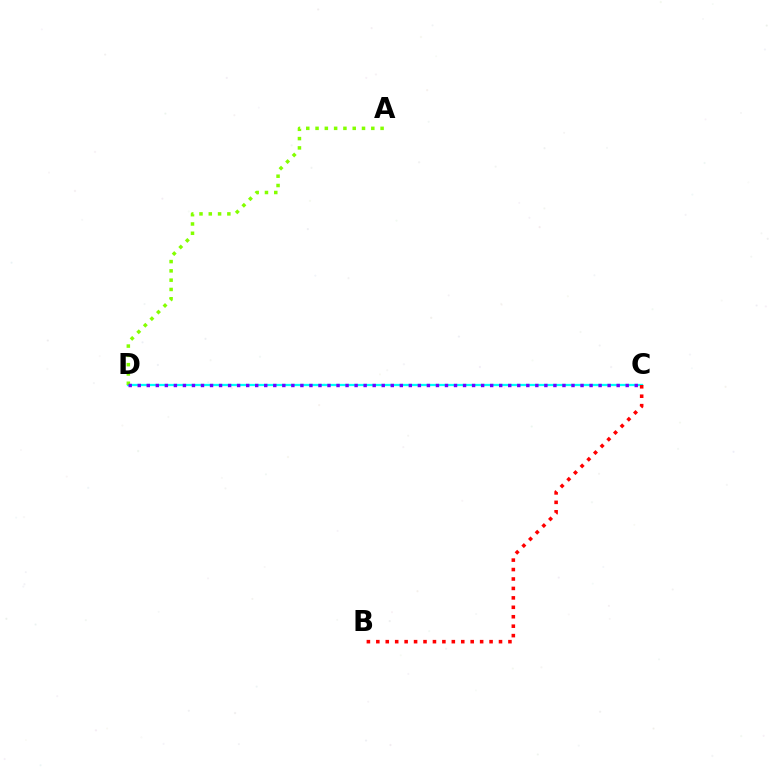{('C', 'D'): [{'color': '#00fff6', 'line_style': 'solid', 'thickness': 1.63}, {'color': '#7200ff', 'line_style': 'dotted', 'thickness': 2.46}], ('A', 'D'): [{'color': '#84ff00', 'line_style': 'dotted', 'thickness': 2.52}], ('B', 'C'): [{'color': '#ff0000', 'line_style': 'dotted', 'thickness': 2.56}]}